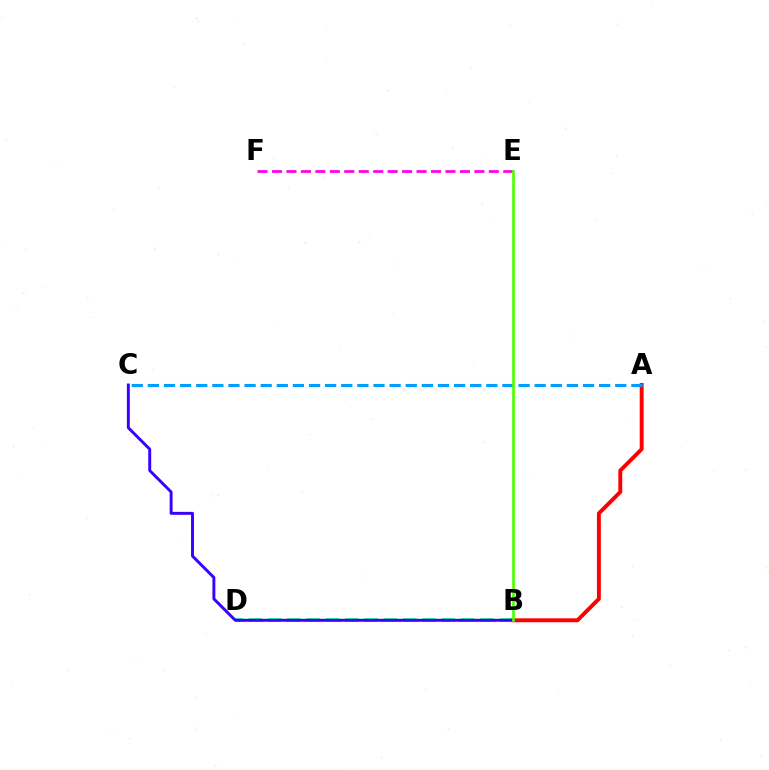{('B', 'D'): [{'color': '#00ff86', 'line_style': 'dashed', 'thickness': 2.62}, {'color': '#ffd500', 'line_style': 'dotted', 'thickness': 2.34}], ('E', 'F'): [{'color': '#ff00ed', 'line_style': 'dashed', 'thickness': 1.96}], ('A', 'B'): [{'color': '#ff0000', 'line_style': 'solid', 'thickness': 2.82}], ('A', 'C'): [{'color': '#009eff', 'line_style': 'dashed', 'thickness': 2.19}], ('B', 'C'): [{'color': '#3700ff', 'line_style': 'solid', 'thickness': 2.11}], ('B', 'E'): [{'color': '#4fff00', 'line_style': 'solid', 'thickness': 1.91}]}